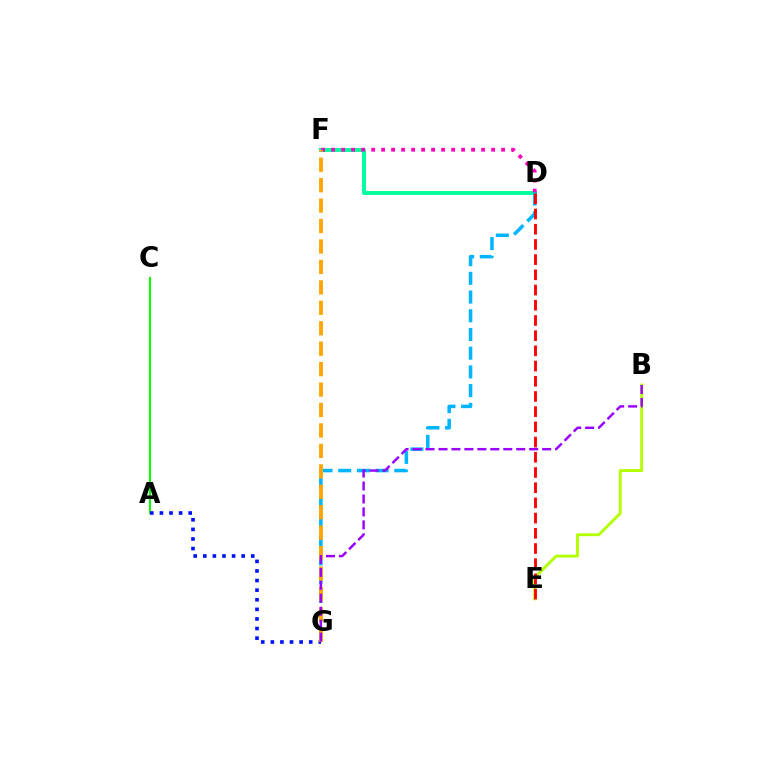{('A', 'C'): [{'color': '#08ff00', 'line_style': 'solid', 'thickness': 1.51}], ('D', 'F'): [{'color': '#00ff9d', 'line_style': 'solid', 'thickness': 2.82}, {'color': '#ff00bd', 'line_style': 'dotted', 'thickness': 2.72}], ('A', 'G'): [{'color': '#0010ff', 'line_style': 'dotted', 'thickness': 2.61}], ('B', 'E'): [{'color': '#b3ff00', 'line_style': 'solid', 'thickness': 2.08}], ('D', 'G'): [{'color': '#00b5ff', 'line_style': 'dashed', 'thickness': 2.54}], ('F', 'G'): [{'color': '#ffa500', 'line_style': 'dashed', 'thickness': 2.78}], ('D', 'E'): [{'color': '#ff0000', 'line_style': 'dashed', 'thickness': 2.07}], ('B', 'G'): [{'color': '#9b00ff', 'line_style': 'dashed', 'thickness': 1.76}]}